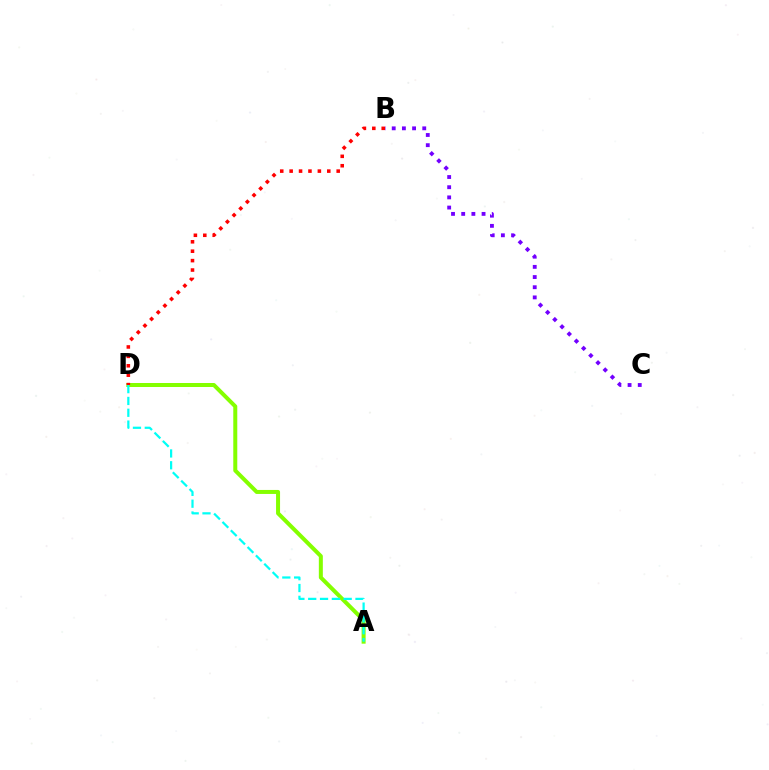{('A', 'D'): [{'color': '#84ff00', 'line_style': 'solid', 'thickness': 2.88}, {'color': '#00fff6', 'line_style': 'dashed', 'thickness': 1.61}], ('B', 'C'): [{'color': '#7200ff', 'line_style': 'dotted', 'thickness': 2.77}], ('B', 'D'): [{'color': '#ff0000', 'line_style': 'dotted', 'thickness': 2.56}]}